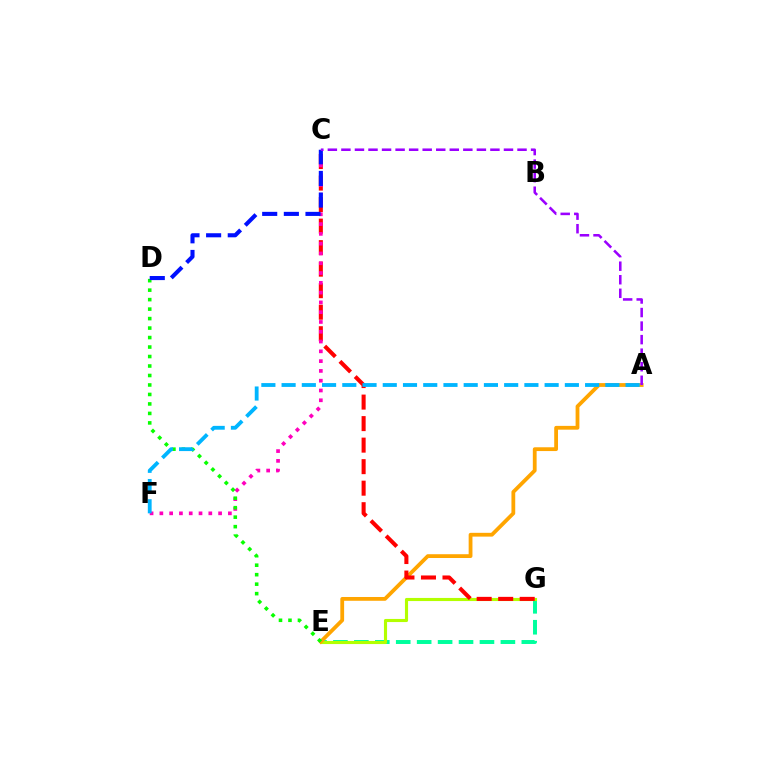{('E', 'G'): [{'color': '#00ff9d', 'line_style': 'dashed', 'thickness': 2.84}, {'color': '#b3ff00', 'line_style': 'solid', 'thickness': 2.25}], ('A', 'E'): [{'color': '#ffa500', 'line_style': 'solid', 'thickness': 2.73}], ('C', 'G'): [{'color': '#ff0000', 'line_style': 'dashed', 'thickness': 2.92}], ('C', 'F'): [{'color': '#ff00bd', 'line_style': 'dotted', 'thickness': 2.66}], ('D', 'E'): [{'color': '#08ff00', 'line_style': 'dotted', 'thickness': 2.58}], ('C', 'D'): [{'color': '#0010ff', 'line_style': 'dashed', 'thickness': 2.94}], ('A', 'F'): [{'color': '#00b5ff', 'line_style': 'dashed', 'thickness': 2.75}], ('A', 'C'): [{'color': '#9b00ff', 'line_style': 'dashed', 'thickness': 1.84}]}